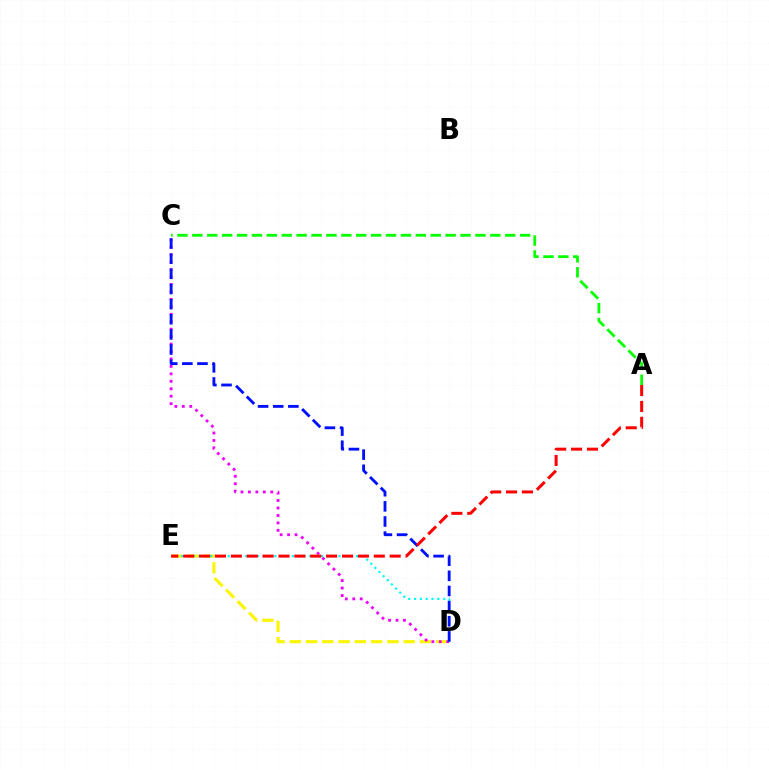{('D', 'E'): [{'color': '#fcf500', 'line_style': 'dashed', 'thickness': 2.21}, {'color': '#00fff6', 'line_style': 'dotted', 'thickness': 1.58}], ('C', 'D'): [{'color': '#ee00ff', 'line_style': 'dotted', 'thickness': 2.02}, {'color': '#0010ff', 'line_style': 'dashed', 'thickness': 2.06}], ('A', 'E'): [{'color': '#ff0000', 'line_style': 'dashed', 'thickness': 2.16}], ('A', 'C'): [{'color': '#08ff00', 'line_style': 'dashed', 'thickness': 2.02}]}